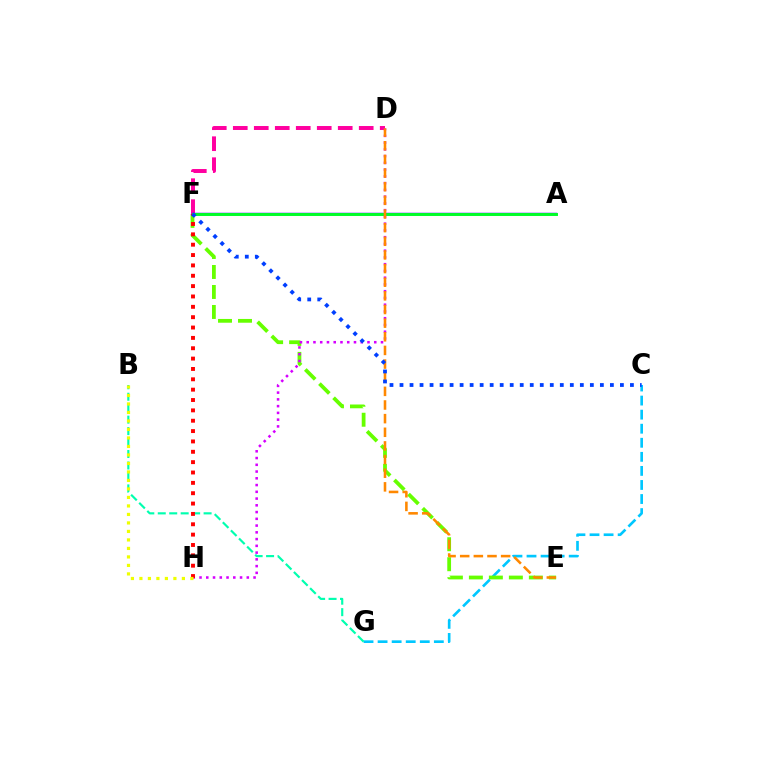{('C', 'G'): [{'color': '#00c7ff', 'line_style': 'dashed', 'thickness': 1.91}], ('E', 'F'): [{'color': '#66ff00', 'line_style': 'dashed', 'thickness': 2.72}], ('D', 'F'): [{'color': '#ff00a0', 'line_style': 'dashed', 'thickness': 2.85}], ('A', 'F'): [{'color': '#4f00ff', 'line_style': 'solid', 'thickness': 1.78}, {'color': '#00ff27', 'line_style': 'solid', 'thickness': 2.11}], ('B', 'G'): [{'color': '#00ffaf', 'line_style': 'dashed', 'thickness': 1.56}], ('D', 'H'): [{'color': '#d600ff', 'line_style': 'dotted', 'thickness': 1.83}], ('F', 'H'): [{'color': '#ff0000', 'line_style': 'dotted', 'thickness': 2.81}], ('D', 'E'): [{'color': '#ff8800', 'line_style': 'dashed', 'thickness': 1.85}], ('C', 'F'): [{'color': '#003fff', 'line_style': 'dotted', 'thickness': 2.72}], ('B', 'H'): [{'color': '#eeff00', 'line_style': 'dotted', 'thickness': 2.31}]}